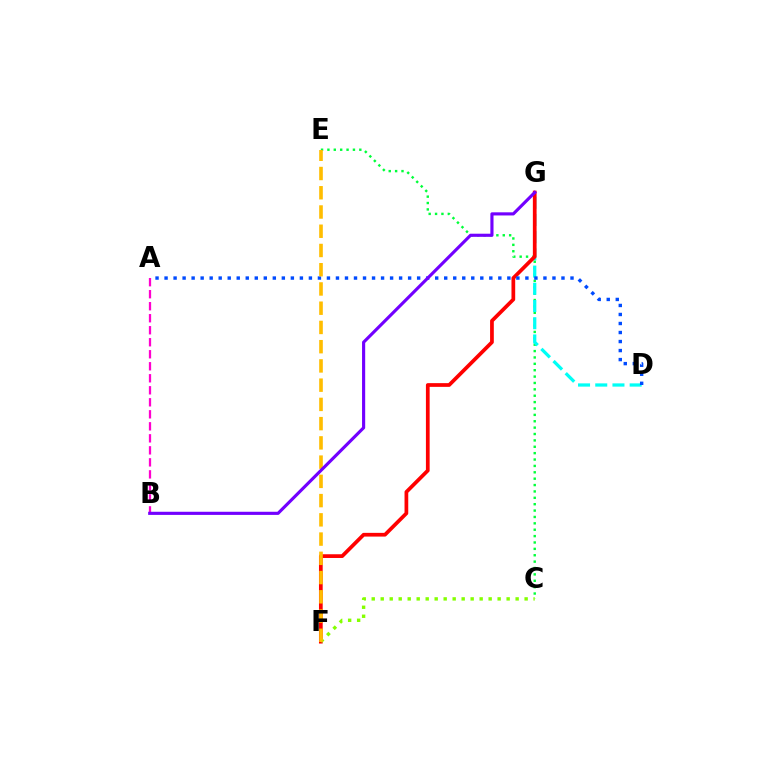{('C', 'E'): [{'color': '#00ff39', 'line_style': 'dotted', 'thickness': 1.73}], ('D', 'G'): [{'color': '#00fff6', 'line_style': 'dashed', 'thickness': 2.34}], ('A', 'B'): [{'color': '#ff00cf', 'line_style': 'dashed', 'thickness': 1.63}], ('F', 'G'): [{'color': '#ff0000', 'line_style': 'solid', 'thickness': 2.68}], ('C', 'F'): [{'color': '#84ff00', 'line_style': 'dotted', 'thickness': 2.44}], ('A', 'D'): [{'color': '#004bff', 'line_style': 'dotted', 'thickness': 2.45}], ('E', 'F'): [{'color': '#ffbd00', 'line_style': 'dashed', 'thickness': 2.61}], ('B', 'G'): [{'color': '#7200ff', 'line_style': 'solid', 'thickness': 2.26}]}